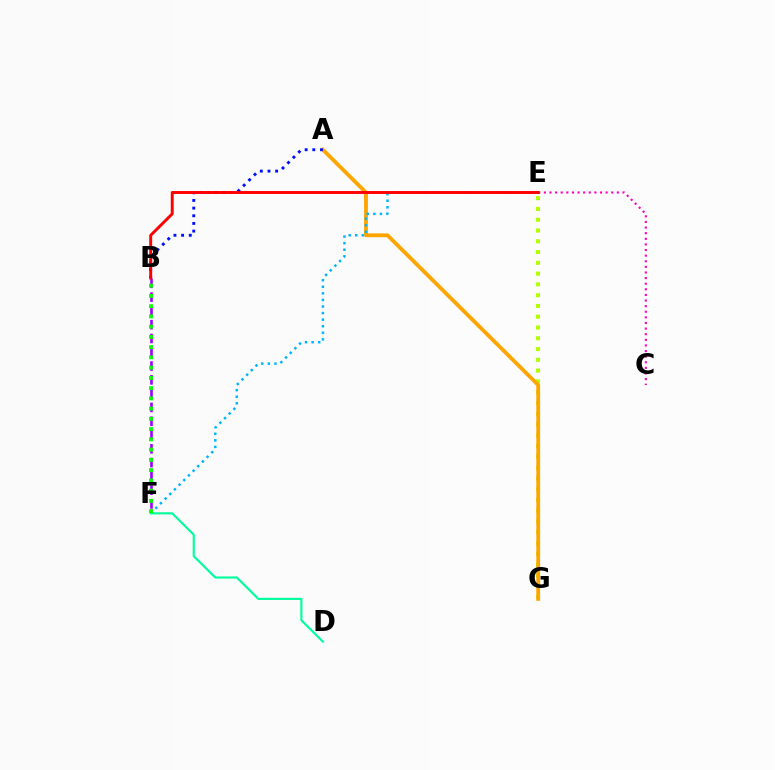{('C', 'E'): [{'color': '#ff00bd', 'line_style': 'dotted', 'thickness': 1.52}], ('E', 'G'): [{'color': '#b3ff00', 'line_style': 'dotted', 'thickness': 2.93}], ('A', 'G'): [{'color': '#ffa500', 'line_style': 'solid', 'thickness': 2.74}], ('E', 'F'): [{'color': '#00b5ff', 'line_style': 'dotted', 'thickness': 1.79}], ('B', 'F'): [{'color': '#9b00ff', 'line_style': 'dashed', 'thickness': 1.87}, {'color': '#08ff00', 'line_style': 'dotted', 'thickness': 2.78}], ('A', 'B'): [{'color': '#0010ff', 'line_style': 'dotted', 'thickness': 2.08}], ('B', 'E'): [{'color': '#ff0000', 'line_style': 'solid', 'thickness': 2.1}], ('D', 'F'): [{'color': '#00ff9d', 'line_style': 'solid', 'thickness': 1.55}]}